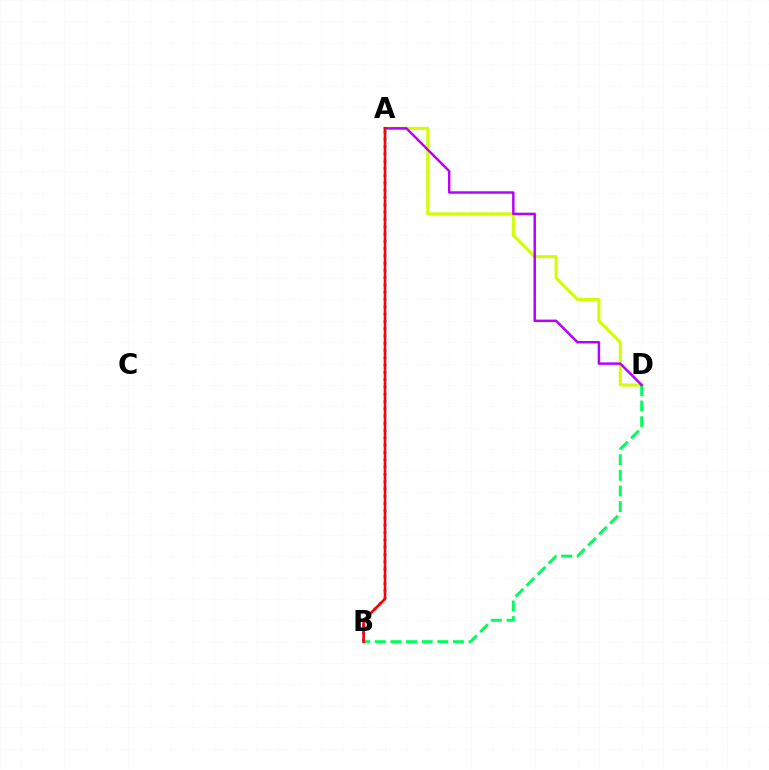{('A', 'D'): [{'color': '#d1ff00', 'line_style': 'solid', 'thickness': 2.2}, {'color': '#b900ff', 'line_style': 'solid', 'thickness': 1.78}], ('B', 'D'): [{'color': '#00ff5c', 'line_style': 'dashed', 'thickness': 2.12}], ('A', 'B'): [{'color': '#0074ff', 'line_style': 'dotted', 'thickness': 1.98}, {'color': '#ff0000', 'line_style': 'solid', 'thickness': 1.88}]}